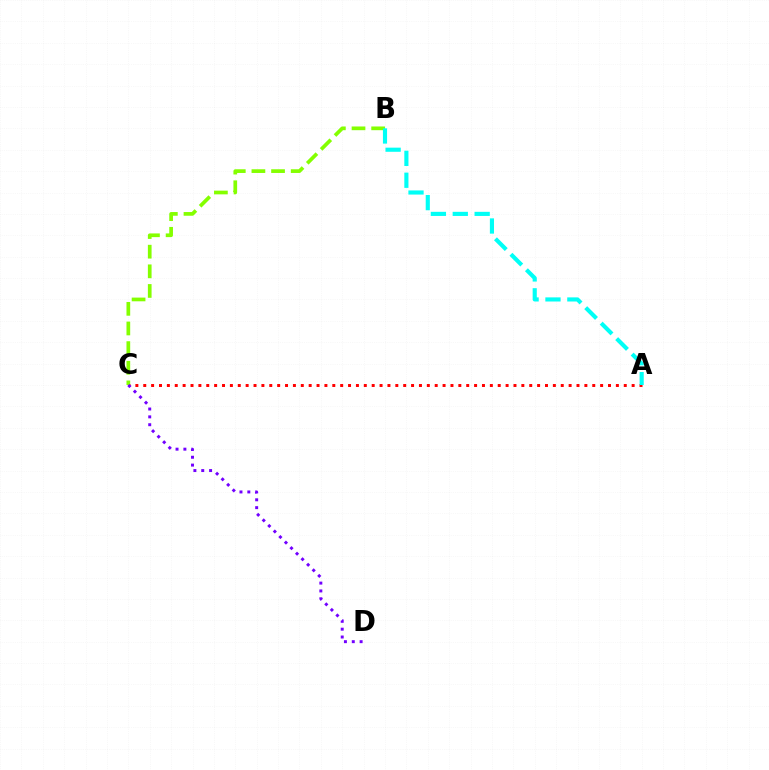{('A', 'C'): [{'color': '#ff0000', 'line_style': 'dotted', 'thickness': 2.14}], ('B', 'C'): [{'color': '#84ff00', 'line_style': 'dashed', 'thickness': 2.67}], ('A', 'B'): [{'color': '#00fff6', 'line_style': 'dashed', 'thickness': 2.97}], ('C', 'D'): [{'color': '#7200ff', 'line_style': 'dotted', 'thickness': 2.13}]}